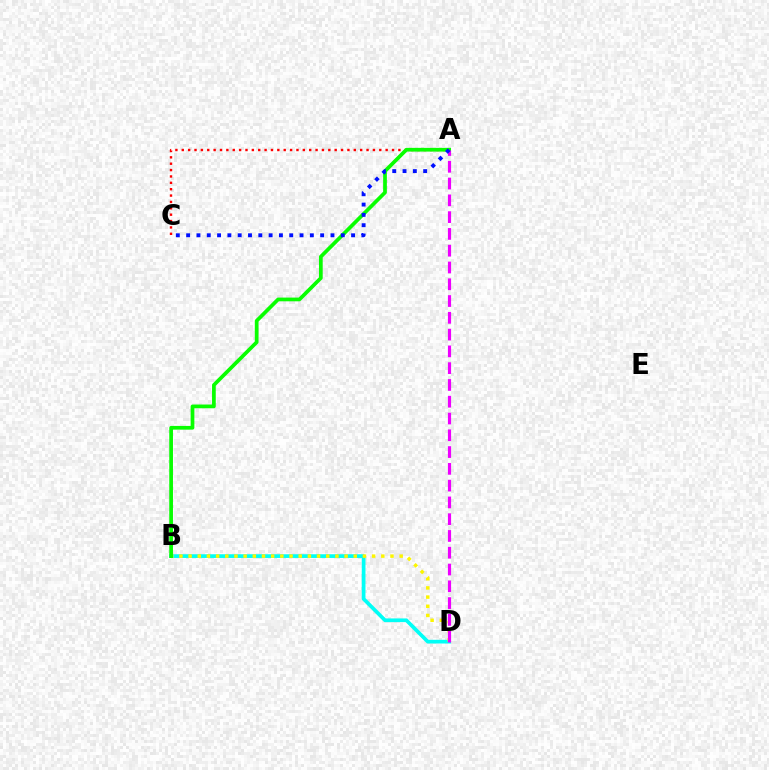{('B', 'D'): [{'color': '#00fff6', 'line_style': 'solid', 'thickness': 2.67}, {'color': '#fcf500', 'line_style': 'dotted', 'thickness': 2.49}], ('A', 'C'): [{'color': '#ff0000', 'line_style': 'dotted', 'thickness': 1.73}, {'color': '#0010ff', 'line_style': 'dotted', 'thickness': 2.8}], ('A', 'B'): [{'color': '#08ff00', 'line_style': 'solid', 'thickness': 2.68}], ('A', 'D'): [{'color': '#ee00ff', 'line_style': 'dashed', 'thickness': 2.28}]}